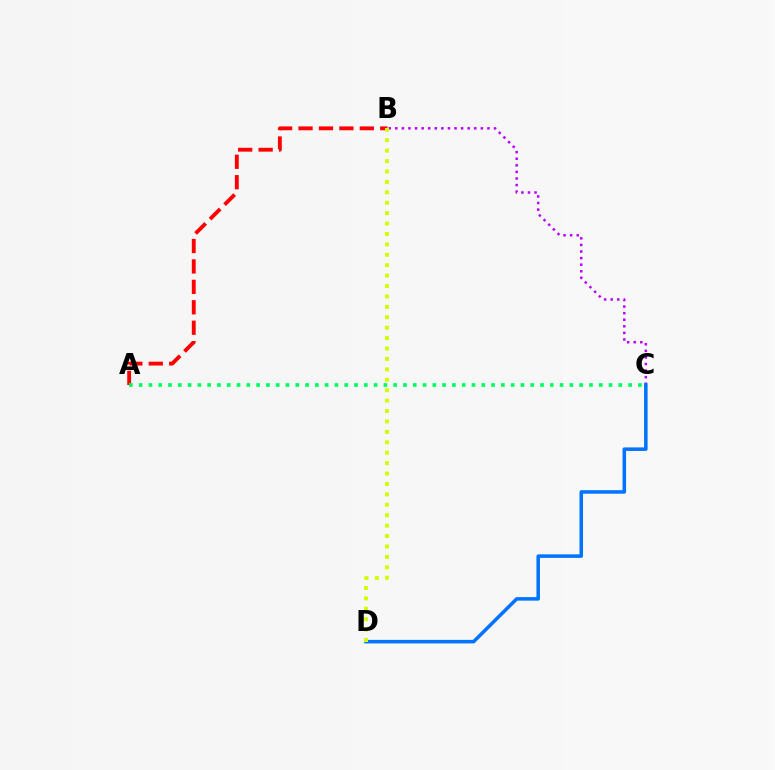{('B', 'C'): [{'color': '#b900ff', 'line_style': 'dotted', 'thickness': 1.79}], ('A', 'B'): [{'color': '#ff0000', 'line_style': 'dashed', 'thickness': 2.78}], ('C', 'D'): [{'color': '#0074ff', 'line_style': 'solid', 'thickness': 2.54}], ('A', 'C'): [{'color': '#00ff5c', 'line_style': 'dotted', 'thickness': 2.66}], ('B', 'D'): [{'color': '#d1ff00', 'line_style': 'dotted', 'thickness': 2.83}]}